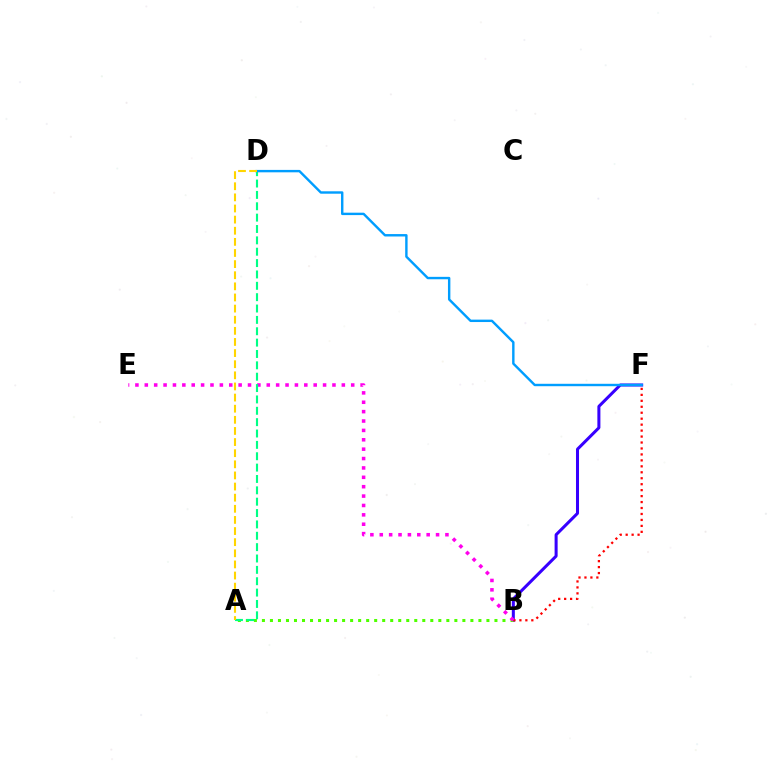{('B', 'F'): [{'color': '#3700ff', 'line_style': 'solid', 'thickness': 2.18}, {'color': '#ff0000', 'line_style': 'dotted', 'thickness': 1.62}], ('A', 'B'): [{'color': '#4fff00', 'line_style': 'dotted', 'thickness': 2.18}], ('B', 'E'): [{'color': '#ff00ed', 'line_style': 'dotted', 'thickness': 2.55}], ('A', 'D'): [{'color': '#00ff86', 'line_style': 'dashed', 'thickness': 1.54}, {'color': '#ffd500', 'line_style': 'dashed', 'thickness': 1.51}], ('D', 'F'): [{'color': '#009eff', 'line_style': 'solid', 'thickness': 1.74}]}